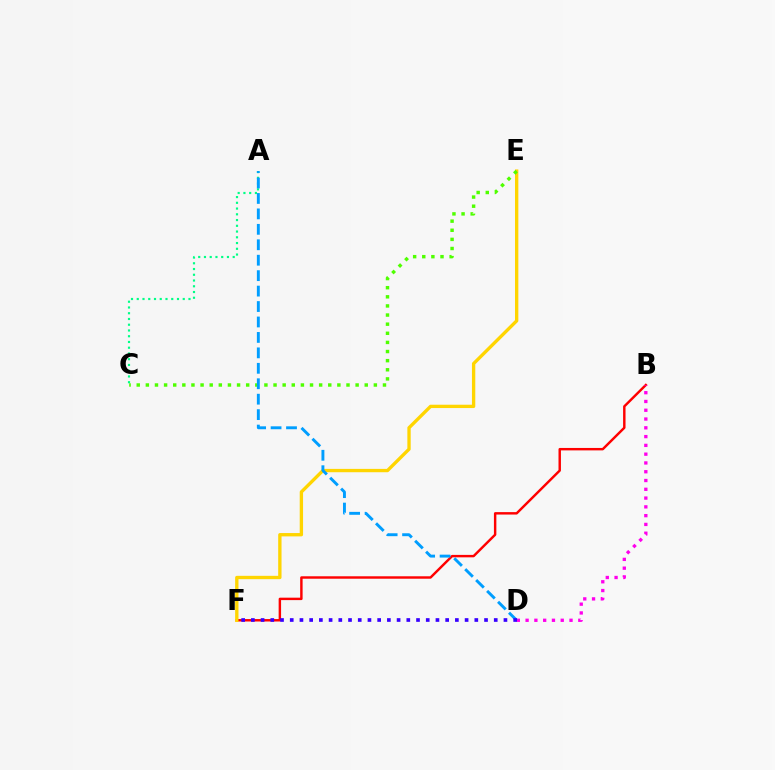{('B', 'F'): [{'color': '#ff0000', 'line_style': 'solid', 'thickness': 1.75}], ('A', 'C'): [{'color': '#00ff86', 'line_style': 'dotted', 'thickness': 1.56}], ('E', 'F'): [{'color': '#ffd500', 'line_style': 'solid', 'thickness': 2.4}], ('B', 'D'): [{'color': '#ff00ed', 'line_style': 'dotted', 'thickness': 2.39}], ('C', 'E'): [{'color': '#4fff00', 'line_style': 'dotted', 'thickness': 2.48}], ('A', 'D'): [{'color': '#009eff', 'line_style': 'dashed', 'thickness': 2.1}], ('D', 'F'): [{'color': '#3700ff', 'line_style': 'dotted', 'thickness': 2.64}]}